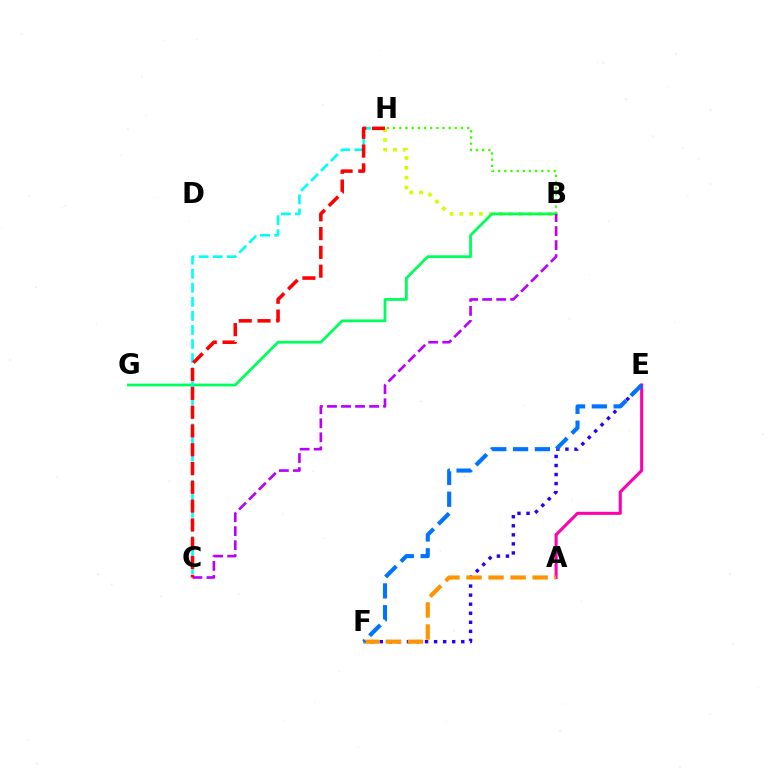{('A', 'E'): [{'color': '#ff00ac', 'line_style': 'solid', 'thickness': 2.2}], ('E', 'F'): [{'color': '#2500ff', 'line_style': 'dotted', 'thickness': 2.46}, {'color': '#0074ff', 'line_style': 'dashed', 'thickness': 2.96}], ('B', 'H'): [{'color': '#d1ff00', 'line_style': 'dotted', 'thickness': 2.67}, {'color': '#3dff00', 'line_style': 'dotted', 'thickness': 1.68}], ('A', 'F'): [{'color': '#ff9400', 'line_style': 'dashed', 'thickness': 3.0}], ('B', 'G'): [{'color': '#00ff5c', 'line_style': 'solid', 'thickness': 2.0}], ('C', 'H'): [{'color': '#00fff6', 'line_style': 'dashed', 'thickness': 1.91}, {'color': '#ff0000', 'line_style': 'dashed', 'thickness': 2.55}], ('B', 'C'): [{'color': '#b900ff', 'line_style': 'dashed', 'thickness': 1.91}]}